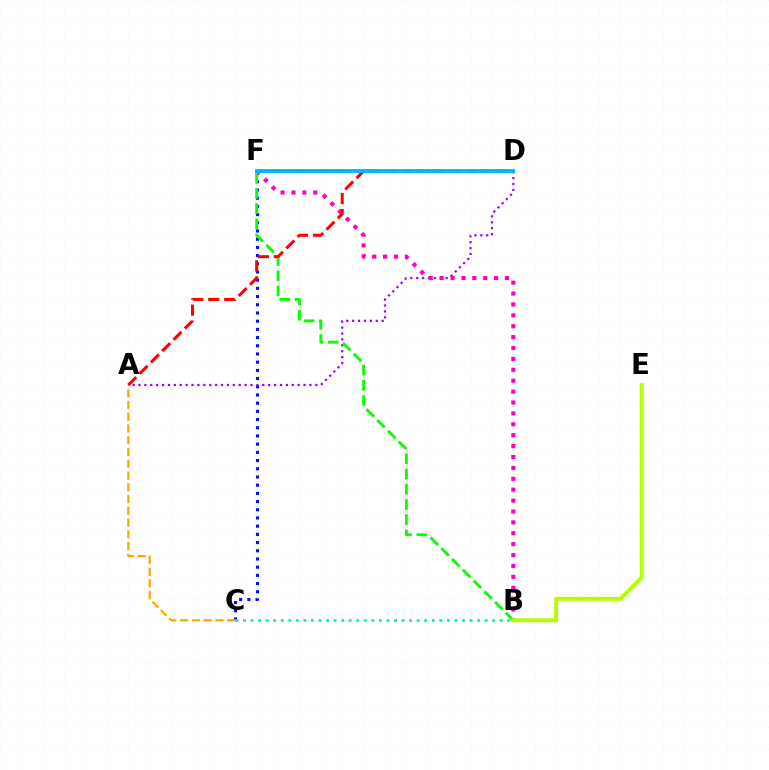{('C', 'F'): [{'color': '#0010ff', 'line_style': 'dotted', 'thickness': 2.23}], ('B', 'C'): [{'color': '#00ff9d', 'line_style': 'dotted', 'thickness': 2.05}], ('A', 'D'): [{'color': '#9b00ff', 'line_style': 'dotted', 'thickness': 1.6}, {'color': '#ff0000', 'line_style': 'dashed', 'thickness': 2.17}], ('B', 'F'): [{'color': '#ff00bd', 'line_style': 'dotted', 'thickness': 2.96}, {'color': '#08ff00', 'line_style': 'dashed', 'thickness': 2.07}], ('A', 'C'): [{'color': '#ffa500', 'line_style': 'dashed', 'thickness': 1.6}], ('D', 'F'): [{'color': '#00b5ff', 'line_style': 'solid', 'thickness': 2.78}], ('B', 'E'): [{'color': '#b3ff00', 'line_style': 'solid', 'thickness': 2.82}]}